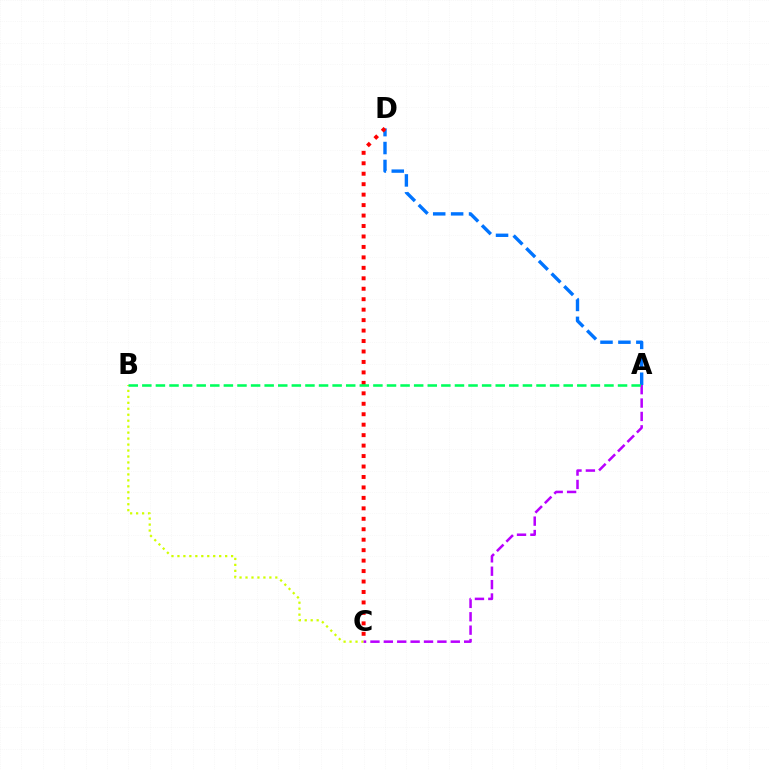{('B', 'C'): [{'color': '#d1ff00', 'line_style': 'dotted', 'thickness': 1.62}], ('A', 'D'): [{'color': '#0074ff', 'line_style': 'dashed', 'thickness': 2.43}], ('C', 'D'): [{'color': '#ff0000', 'line_style': 'dotted', 'thickness': 2.84}], ('A', 'C'): [{'color': '#b900ff', 'line_style': 'dashed', 'thickness': 1.82}], ('A', 'B'): [{'color': '#00ff5c', 'line_style': 'dashed', 'thickness': 1.85}]}